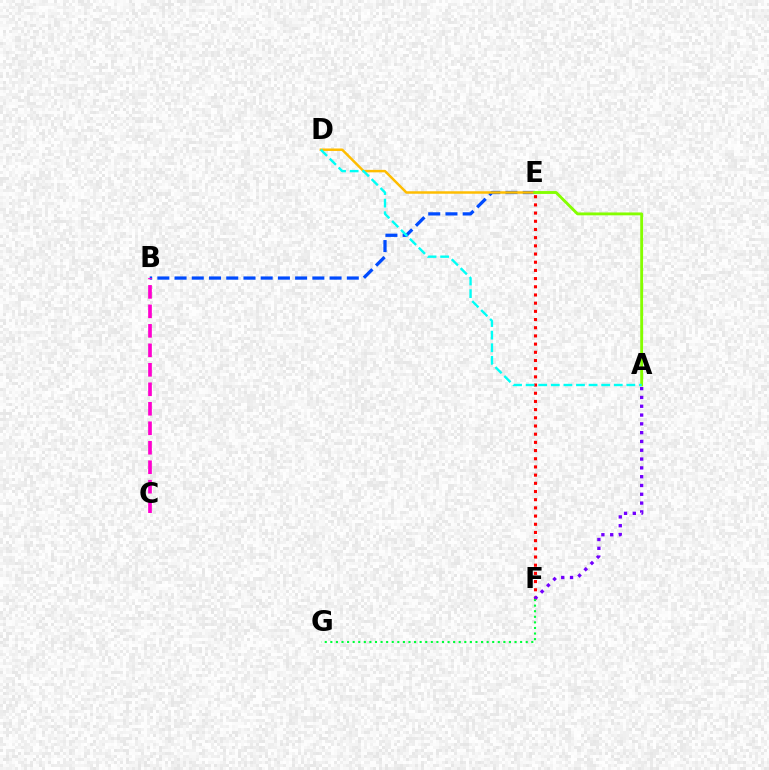{('B', 'E'): [{'color': '#004bff', 'line_style': 'dashed', 'thickness': 2.34}], ('B', 'C'): [{'color': '#ff00cf', 'line_style': 'dashed', 'thickness': 2.65}], ('D', 'E'): [{'color': '#ffbd00', 'line_style': 'solid', 'thickness': 1.79}], ('E', 'F'): [{'color': '#ff0000', 'line_style': 'dotted', 'thickness': 2.22}], ('A', 'E'): [{'color': '#84ff00', 'line_style': 'solid', 'thickness': 2.06}], ('A', 'F'): [{'color': '#7200ff', 'line_style': 'dotted', 'thickness': 2.39}], ('F', 'G'): [{'color': '#00ff39', 'line_style': 'dotted', 'thickness': 1.52}], ('A', 'D'): [{'color': '#00fff6', 'line_style': 'dashed', 'thickness': 1.71}]}